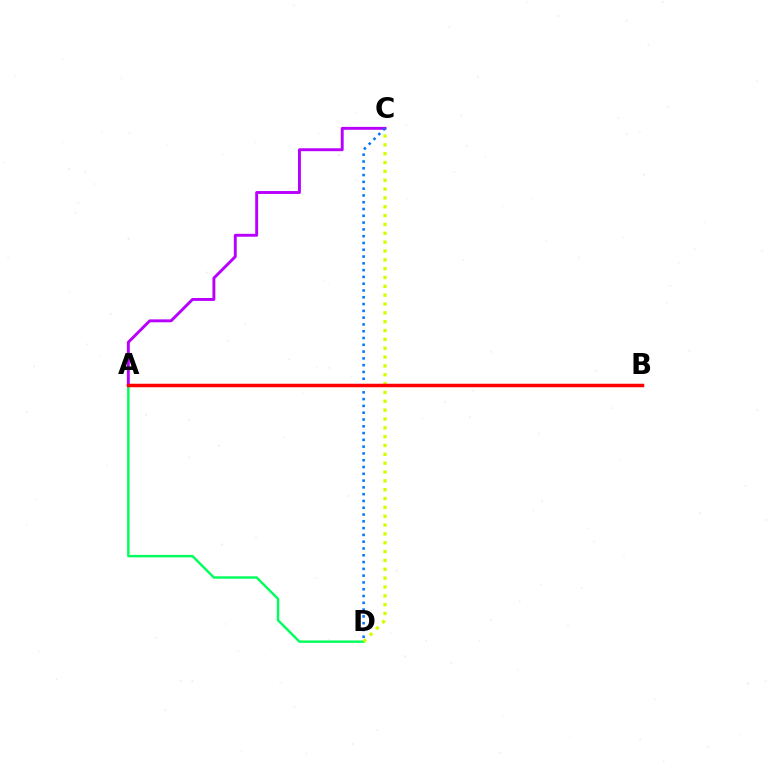{('A', 'D'): [{'color': '#00ff5c', 'line_style': 'solid', 'thickness': 1.74}], ('C', 'D'): [{'color': '#d1ff00', 'line_style': 'dotted', 'thickness': 2.4}, {'color': '#0074ff', 'line_style': 'dotted', 'thickness': 1.84}], ('A', 'C'): [{'color': '#b900ff', 'line_style': 'solid', 'thickness': 2.1}], ('A', 'B'): [{'color': '#ff0000', 'line_style': 'solid', 'thickness': 2.52}]}